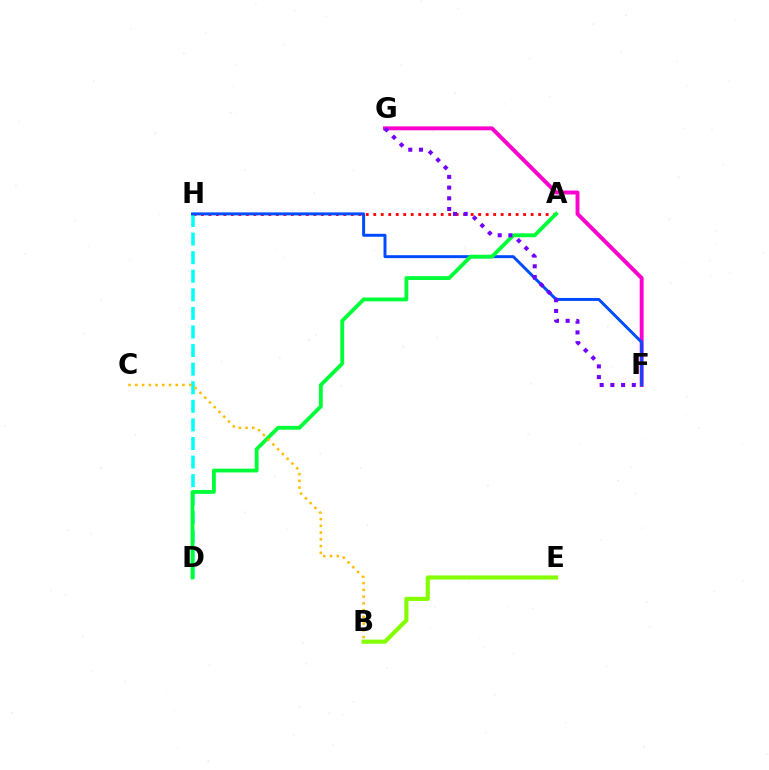{('A', 'H'): [{'color': '#ff0000', 'line_style': 'dotted', 'thickness': 2.04}], ('D', 'H'): [{'color': '#00fff6', 'line_style': 'dashed', 'thickness': 2.52}], ('B', 'E'): [{'color': '#84ff00', 'line_style': 'solid', 'thickness': 2.98}], ('F', 'G'): [{'color': '#ff00cf', 'line_style': 'solid', 'thickness': 2.82}, {'color': '#7200ff', 'line_style': 'dotted', 'thickness': 2.91}], ('F', 'H'): [{'color': '#004bff', 'line_style': 'solid', 'thickness': 2.13}], ('A', 'D'): [{'color': '#00ff39', 'line_style': 'solid', 'thickness': 2.75}], ('B', 'C'): [{'color': '#ffbd00', 'line_style': 'dotted', 'thickness': 1.83}]}